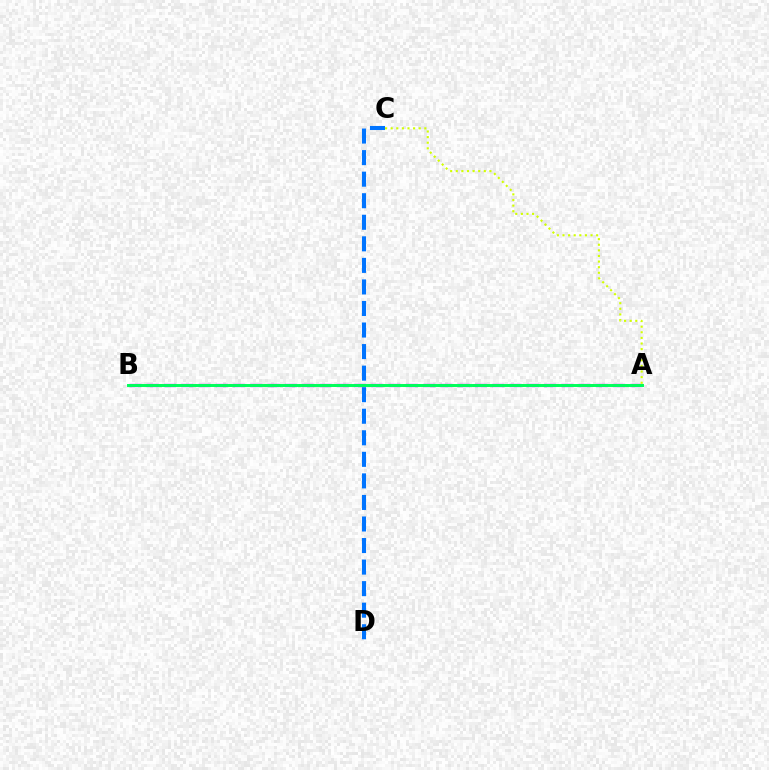{('C', 'D'): [{'color': '#0074ff', 'line_style': 'dashed', 'thickness': 2.93}], ('A', 'B'): [{'color': '#ff0000', 'line_style': 'dotted', 'thickness': 1.89}, {'color': '#b900ff', 'line_style': 'dashed', 'thickness': 2.35}, {'color': '#00ff5c', 'line_style': 'solid', 'thickness': 2.13}], ('A', 'C'): [{'color': '#d1ff00', 'line_style': 'dotted', 'thickness': 1.52}]}